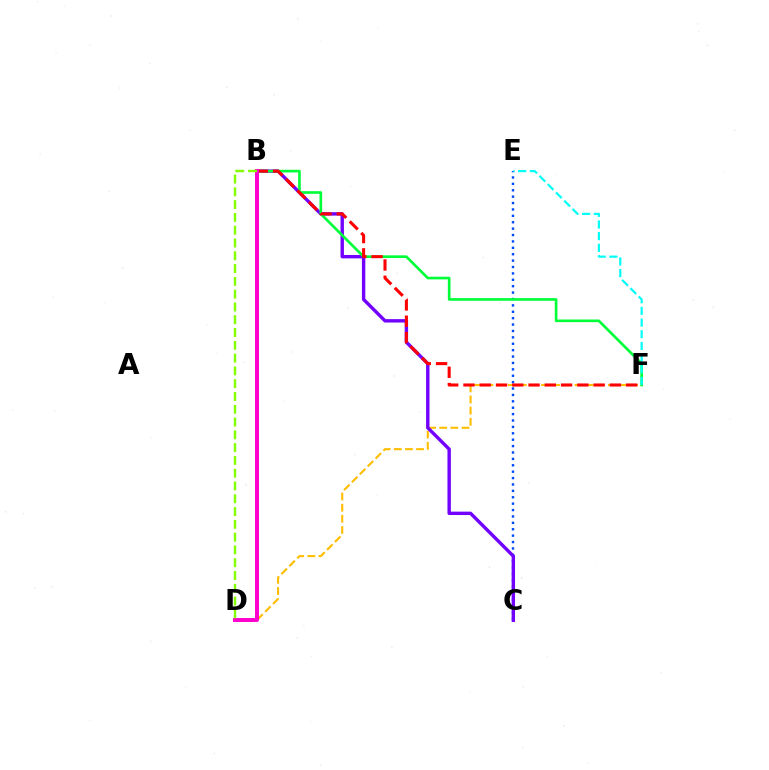{('C', 'E'): [{'color': '#004bff', 'line_style': 'dotted', 'thickness': 1.74}], ('D', 'F'): [{'color': '#ffbd00', 'line_style': 'dashed', 'thickness': 1.51}], ('B', 'C'): [{'color': '#7200ff', 'line_style': 'solid', 'thickness': 2.45}], ('B', 'F'): [{'color': '#00ff39', 'line_style': 'solid', 'thickness': 1.92}, {'color': '#ff0000', 'line_style': 'dashed', 'thickness': 2.21}], ('E', 'F'): [{'color': '#00fff6', 'line_style': 'dashed', 'thickness': 1.59}], ('B', 'D'): [{'color': '#ff00cf', 'line_style': 'solid', 'thickness': 2.85}, {'color': '#84ff00', 'line_style': 'dashed', 'thickness': 1.74}]}